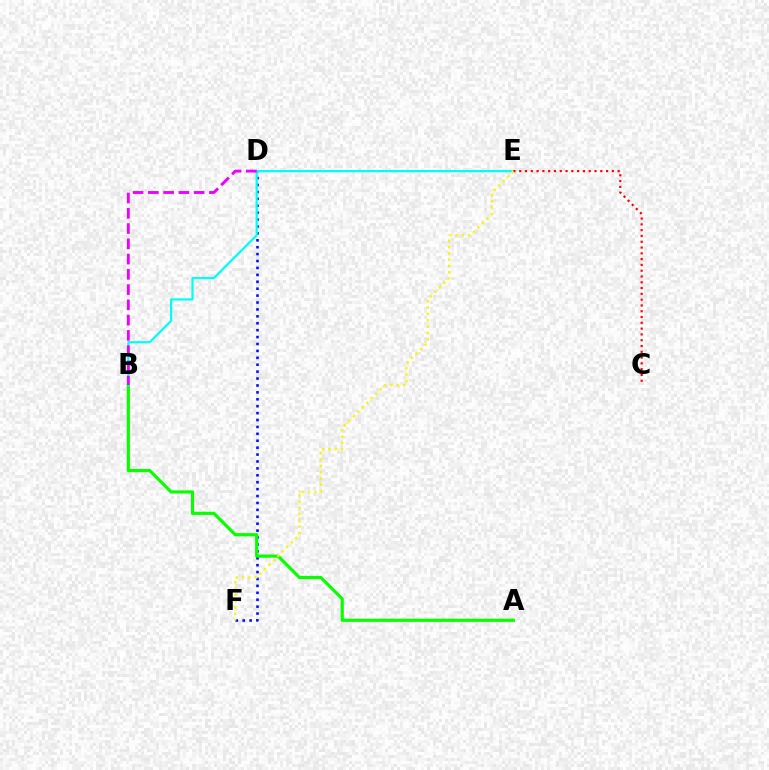{('D', 'F'): [{'color': '#0010ff', 'line_style': 'dotted', 'thickness': 1.88}], ('A', 'B'): [{'color': '#08ff00', 'line_style': 'solid', 'thickness': 2.28}], ('B', 'E'): [{'color': '#00fff6', 'line_style': 'solid', 'thickness': 1.59}], ('B', 'D'): [{'color': '#ee00ff', 'line_style': 'dashed', 'thickness': 2.07}], ('C', 'E'): [{'color': '#ff0000', 'line_style': 'dotted', 'thickness': 1.57}], ('E', 'F'): [{'color': '#fcf500', 'line_style': 'dotted', 'thickness': 1.72}]}